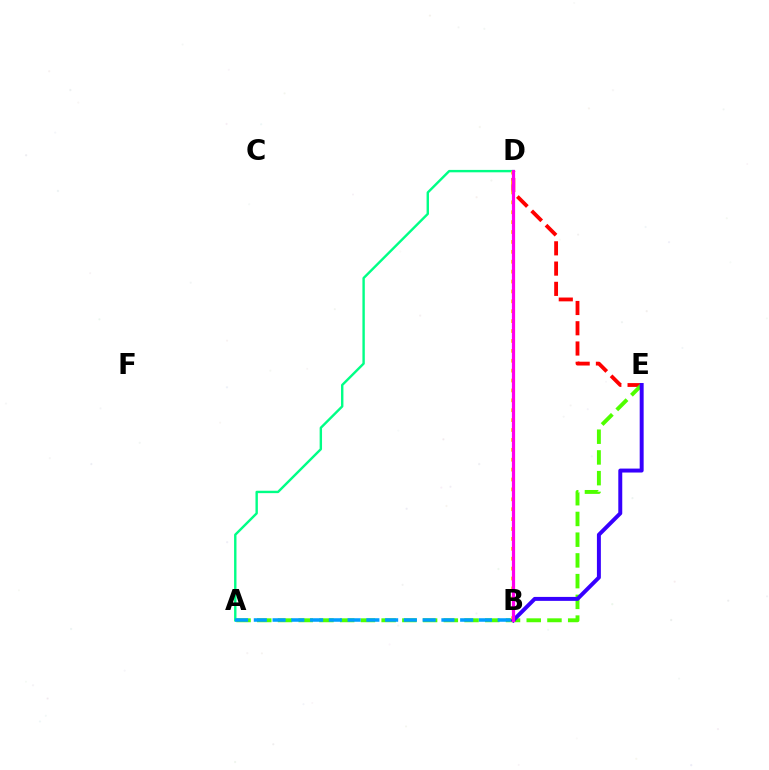{('D', 'E'): [{'color': '#ff0000', 'line_style': 'dashed', 'thickness': 2.75}], ('A', 'D'): [{'color': '#00ff86', 'line_style': 'solid', 'thickness': 1.73}], ('A', 'E'): [{'color': '#4fff00', 'line_style': 'dashed', 'thickness': 2.82}], ('B', 'D'): [{'color': '#ffd500', 'line_style': 'dotted', 'thickness': 2.69}, {'color': '#ff00ed', 'line_style': 'solid', 'thickness': 2.31}], ('B', 'E'): [{'color': '#3700ff', 'line_style': 'solid', 'thickness': 2.85}], ('A', 'B'): [{'color': '#009eff', 'line_style': 'dashed', 'thickness': 2.55}]}